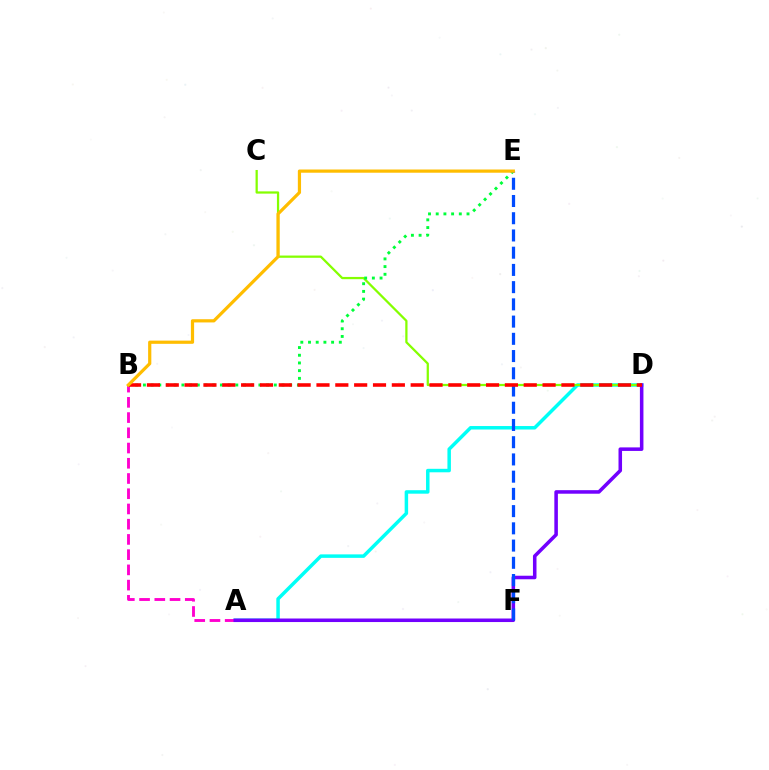{('A', 'D'): [{'color': '#00fff6', 'line_style': 'solid', 'thickness': 2.51}, {'color': '#7200ff', 'line_style': 'solid', 'thickness': 2.55}], ('A', 'B'): [{'color': '#ff00cf', 'line_style': 'dashed', 'thickness': 2.07}], ('C', 'D'): [{'color': '#84ff00', 'line_style': 'solid', 'thickness': 1.62}], ('B', 'E'): [{'color': '#00ff39', 'line_style': 'dotted', 'thickness': 2.09}, {'color': '#ffbd00', 'line_style': 'solid', 'thickness': 2.31}], ('E', 'F'): [{'color': '#004bff', 'line_style': 'dashed', 'thickness': 2.34}], ('B', 'D'): [{'color': '#ff0000', 'line_style': 'dashed', 'thickness': 2.56}]}